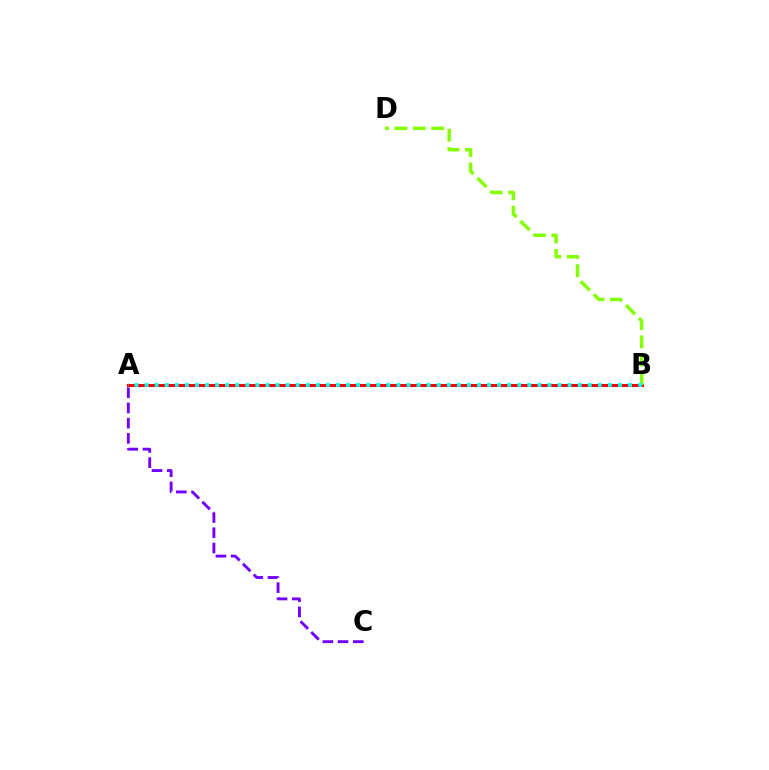{('A', 'C'): [{'color': '#7200ff', 'line_style': 'dashed', 'thickness': 2.07}], ('A', 'B'): [{'color': '#ff0000', 'line_style': 'solid', 'thickness': 2.2}, {'color': '#00fff6', 'line_style': 'dotted', 'thickness': 2.74}], ('B', 'D'): [{'color': '#84ff00', 'line_style': 'dashed', 'thickness': 2.5}]}